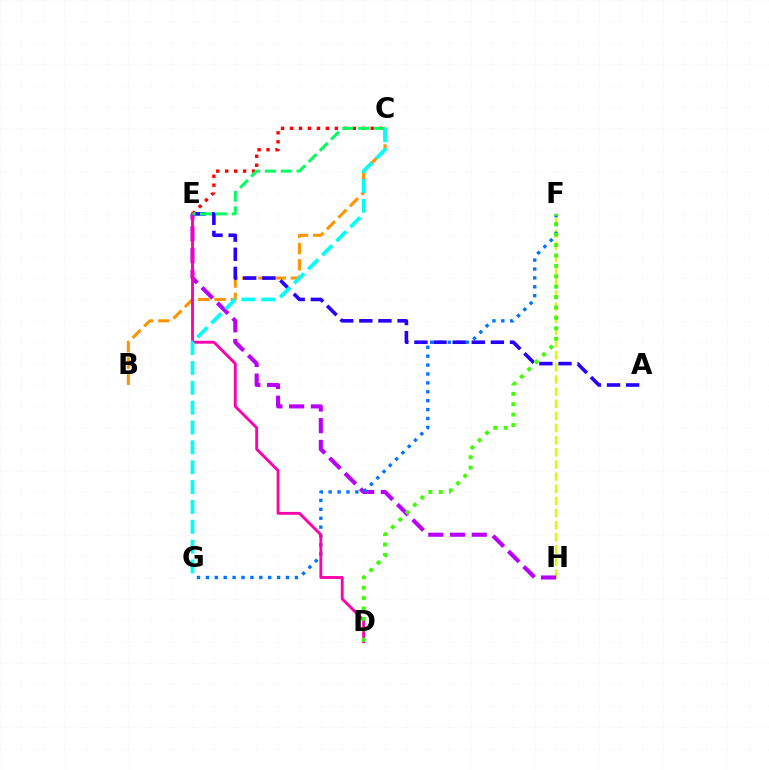{('F', 'H'): [{'color': '#d1ff00', 'line_style': 'dashed', 'thickness': 1.65}], ('E', 'H'): [{'color': '#b900ff', 'line_style': 'dashed', 'thickness': 2.95}], ('F', 'G'): [{'color': '#0074ff', 'line_style': 'dotted', 'thickness': 2.42}], ('B', 'C'): [{'color': '#ff9400', 'line_style': 'dashed', 'thickness': 2.21}], ('D', 'E'): [{'color': '#ff00ac', 'line_style': 'solid', 'thickness': 2.06}], ('A', 'E'): [{'color': '#2500ff', 'line_style': 'dashed', 'thickness': 2.6}], ('C', 'E'): [{'color': '#ff0000', 'line_style': 'dotted', 'thickness': 2.44}, {'color': '#00ff5c', 'line_style': 'dashed', 'thickness': 2.15}], ('D', 'F'): [{'color': '#3dff00', 'line_style': 'dotted', 'thickness': 2.83}], ('C', 'G'): [{'color': '#00fff6', 'line_style': 'dashed', 'thickness': 2.7}]}